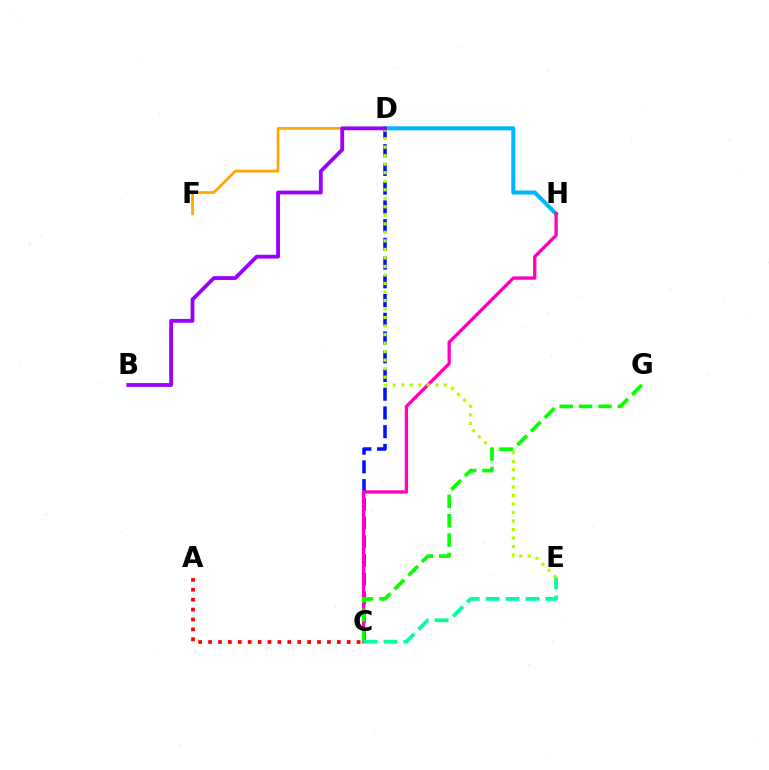{('A', 'C'): [{'color': '#ff0000', 'line_style': 'dotted', 'thickness': 2.69}], ('C', 'D'): [{'color': '#0010ff', 'line_style': 'dashed', 'thickness': 2.54}], ('D', 'H'): [{'color': '#00b5ff', 'line_style': 'solid', 'thickness': 2.94}], ('C', 'H'): [{'color': '#ff00bd', 'line_style': 'solid', 'thickness': 2.39}], ('D', 'F'): [{'color': '#ffa500', 'line_style': 'solid', 'thickness': 1.97}], ('D', 'E'): [{'color': '#b3ff00', 'line_style': 'dotted', 'thickness': 2.31}], ('C', 'G'): [{'color': '#08ff00', 'line_style': 'dashed', 'thickness': 2.63}], ('C', 'E'): [{'color': '#00ff9d', 'line_style': 'dashed', 'thickness': 2.71}], ('B', 'D'): [{'color': '#9b00ff', 'line_style': 'solid', 'thickness': 2.75}]}